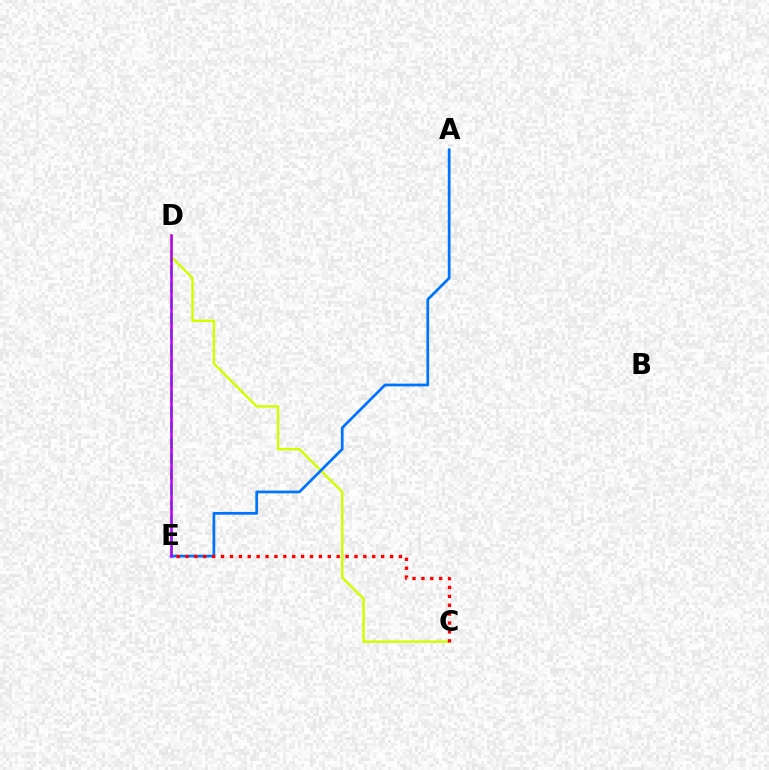{('D', 'E'): [{'color': '#00ff5c', 'line_style': 'dashed', 'thickness': 2.11}, {'color': '#b900ff', 'line_style': 'solid', 'thickness': 1.82}], ('C', 'D'): [{'color': '#d1ff00', 'line_style': 'solid', 'thickness': 1.75}], ('A', 'E'): [{'color': '#0074ff', 'line_style': 'solid', 'thickness': 1.97}], ('C', 'E'): [{'color': '#ff0000', 'line_style': 'dotted', 'thickness': 2.42}]}